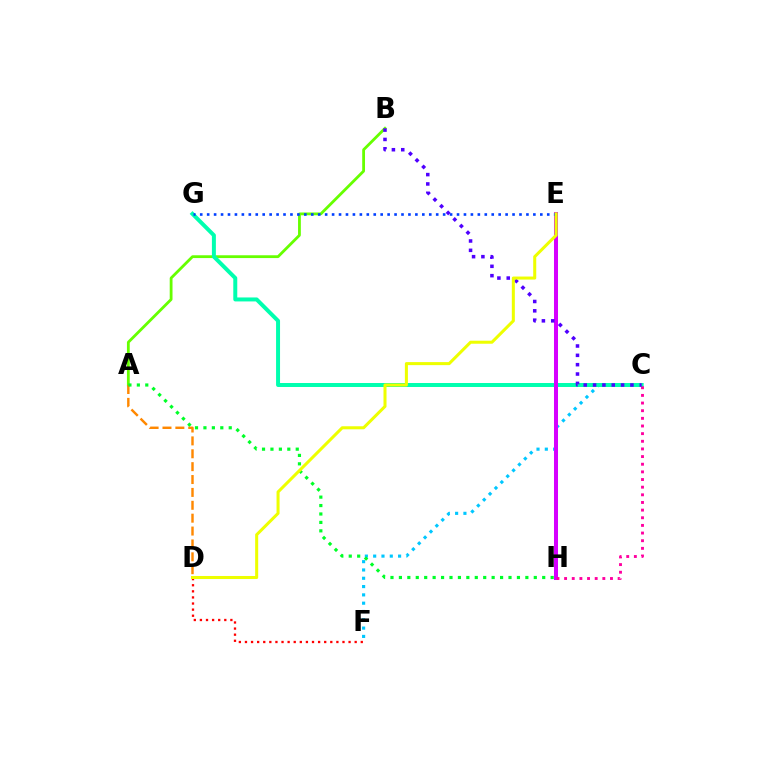{('C', 'F'): [{'color': '#00c7ff', 'line_style': 'dotted', 'thickness': 2.26}], ('A', 'B'): [{'color': '#66ff00', 'line_style': 'solid', 'thickness': 2.02}], ('C', 'G'): [{'color': '#00ffaf', 'line_style': 'solid', 'thickness': 2.86}], ('E', 'H'): [{'color': '#d600ff', 'line_style': 'solid', 'thickness': 2.89}], ('E', 'G'): [{'color': '#003fff', 'line_style': 'dotted', 'thickness': 1.89}], ('C', 'H'): [{'color': '#ff00a0', 'line_style': 'dotted', 'thickness': 2.08}], ('D', 'F'): [{'color': '#ff0000', 'line_style': 'dotted', 'thickness': 1.66}], ('B', 'C'): [{'color': '#4f00ff', 'line_style': 'dotted', 'thickness': 2.54}], ('A', 'D'): [{'color': '#ff8800', 'line_style': 'dashed', 'thickness': 1.75}], ('A', 'H'): [{'color': '#00ff27', 'line_style': 'dotted', 'thickness': 2.29}], ('D', 'E'): [{'color': '#eeff00', 'line_style': 'solid', 'thickness': 2.19}]}